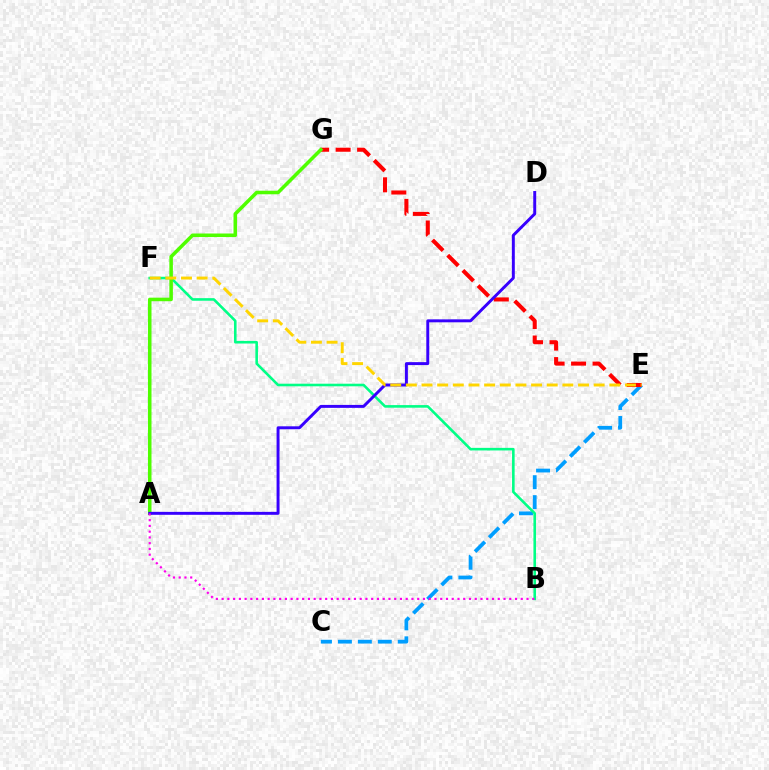{('C', 'E'): [{'color': '#009eff', 'line_style': 'dashed', 'thickness': 2.71}], ('E', 'G'): [{'color': '#ff0000', 'line_style': 'dashed', 'thickness': 2.92}], ('B', 'F'): [{'color': '#00ff86', 'line_style': 'solid', 'thickness': 1.87}], ('A', 'G'): [{'color': '#4fff00', 'line_style': 'solid', 'thickness': 2.55}], ('A', 'D'): [{'color': '#3700ff', 'line_style': 'solid', 'thickness': 2.12}], ('E', 'F'): [{'color': '#ffd500', 'line_style': 'dashed', 'thickness': 2.13}], ('A', 'B'): [{'color': '#ff00ed', 'line_style': 'dotted', 'thickness': 1.56}]}